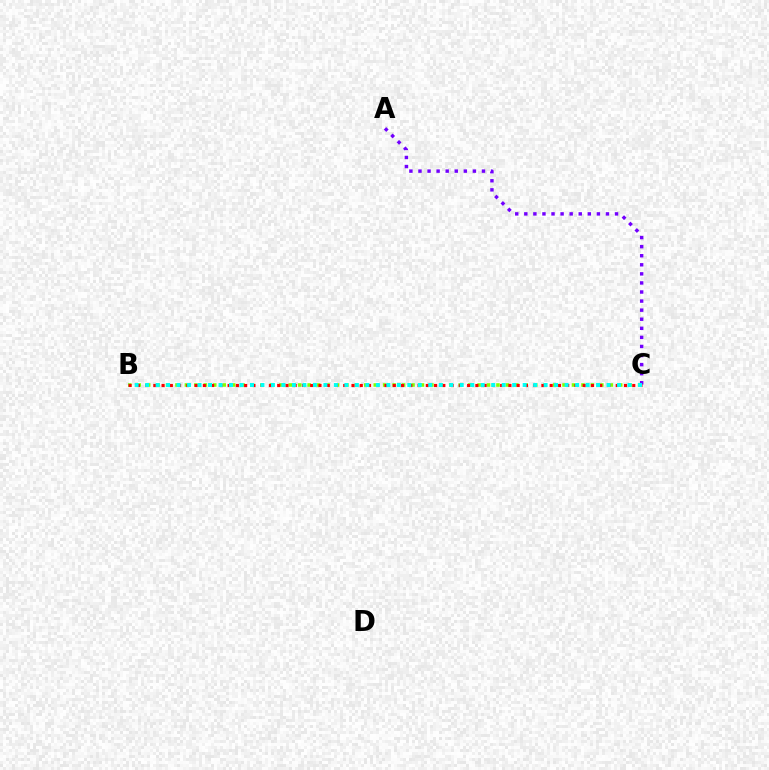{('B', 'C'): [{'color': '#84ff00', 'line_style': 'dotted', 'thickness': 2.57}, {'color': '#ff0000', 'line_style': 'dotted', 'thickness': 2.24}, {'color': '#00fff6', 'line_style': 'dotted', 'thickness': 2.85}], ('A', 'C'): [{'color': '#7200ff', 'line_style': 'dotted', 'thickness': 2.46}]}